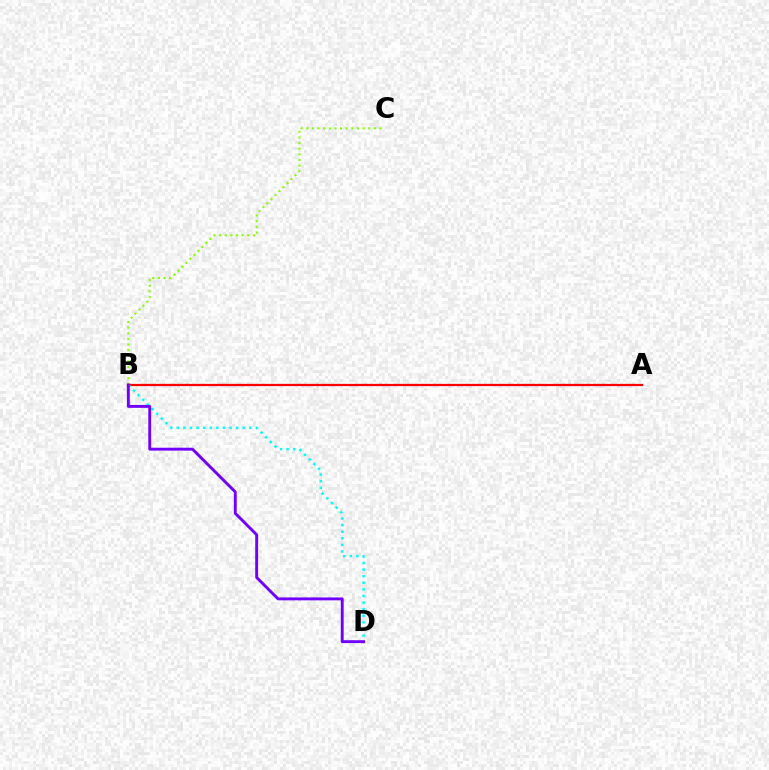{('B', 'C'): [{'color': '#84ff00', 'line_style': 'dotted', 'thickness': 1.53}], ('A', 'B'): [{'color': '#ff0000', 'line_style': 'solid', 'thickness': 1.63}], ('B', 'D'): [{'color': '#00fff6', 'line_style': 'dotted', 'thickness': 1.79}, {'color': '#7200ff', 'line_style': 'solid', 'thickness': 2.08}]}